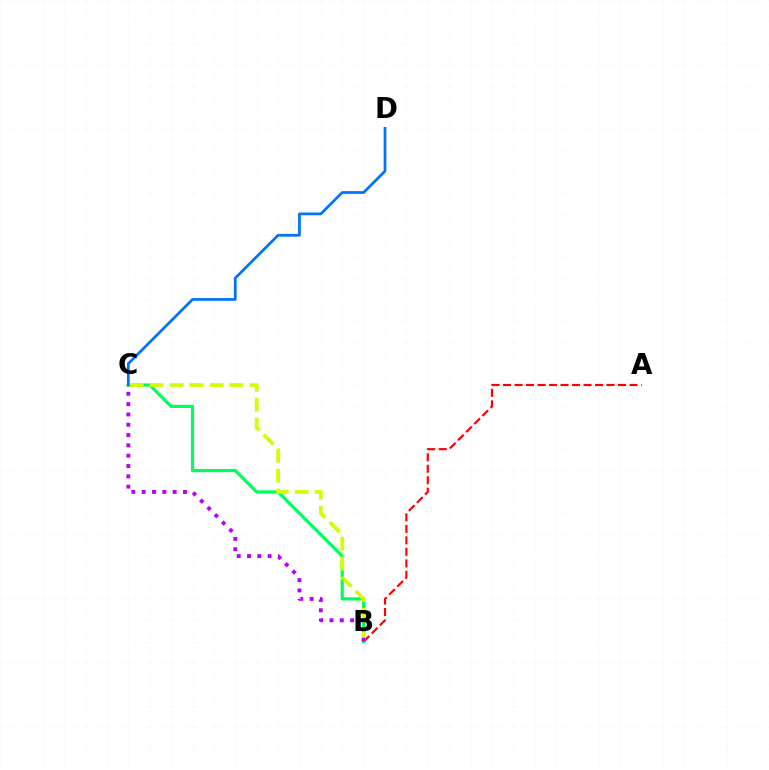{('A', 'B'): [{'color': '#ff0000', 'line_style': 'dashed', 'thickness': 1.56}], ('B', 'C'): [{'color': '#00ff5c', 'line_style': 'solid', 'thickness': 2.3}, {'color': '#d1ff00', 'line_style': 'dashed', 'thickness': 2.71}, {'color': '#b900ff', 'line_style': 'dotted', 'thickness': 2.8}], ('C', 'D'): [{'color': '#0074ff', 'line_style': 'solid', 'thickness': 1.98}]}